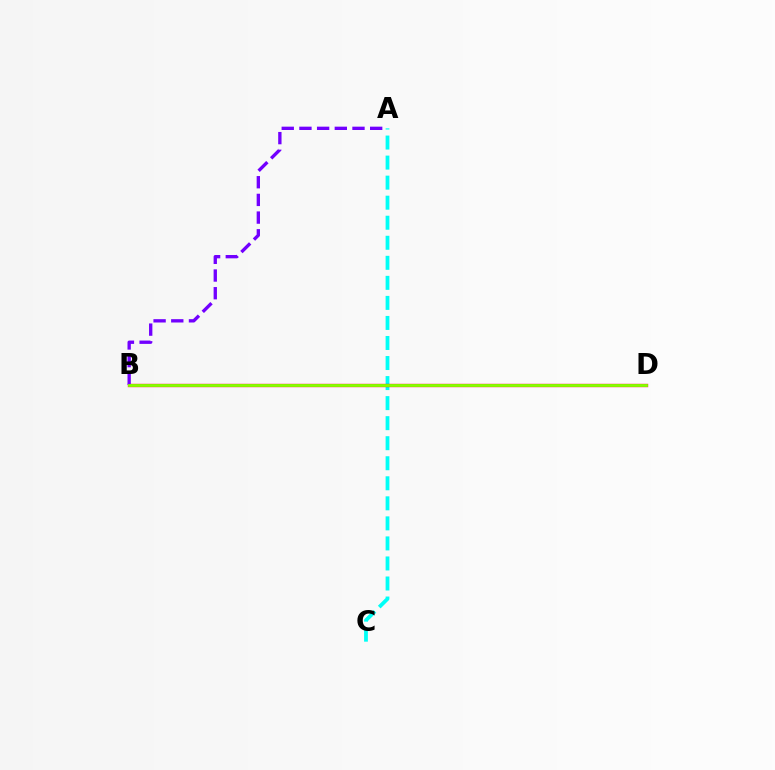{('A', 'C'): [{'color': '#00fff6', 'line_style': 'dashed', 'thickness': 2.72}], ('B', 'D'): [{'color': '#ff0000', 'line_style': 'solid', 'thickness': 2.4}, {'color': '#84ff00', 'line_style': 'solid', 'thickness': 2.06}], ('A', 'B'): [{'color': '#7200ff', 'line_style': 'dashed', 'thickness': 2.4}]}